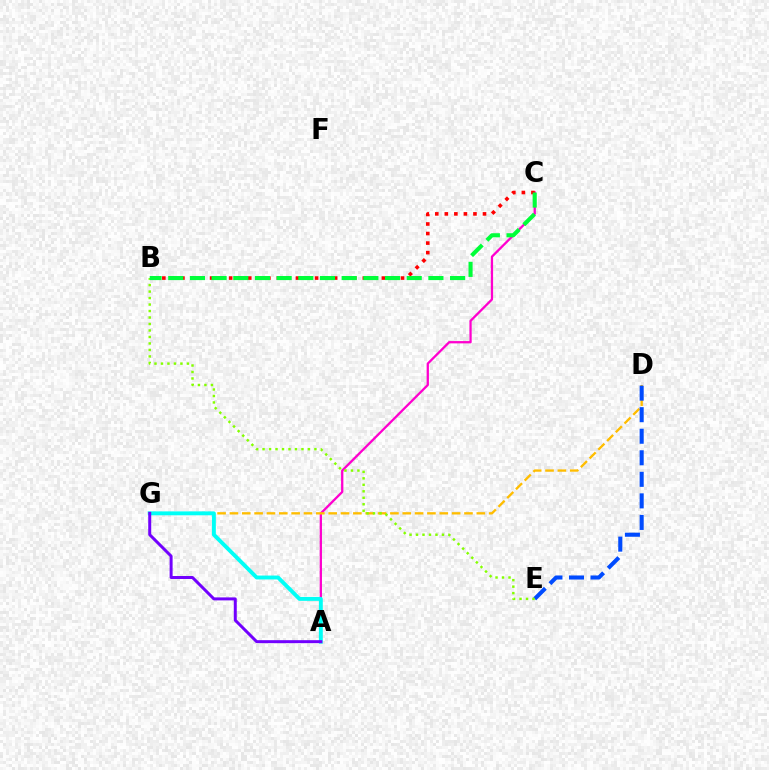{('A', 'C'): [{'color': '#ff00cf', 'line_style': 'solid', 'thickness': 1.65}], ('D', 'G'): [{'color': '#ffbd00', 'line_style': 'dashed', 'thickness': 1.68}], ('D', 'E'): [{'color': '#004bff', 'line_style': 'dashed', 'thickness': 2.93}], ('B', 'C'): [{'color': '#ff0000', 'line_style': 'dotted', 'thickness': 2.59}, {'color': '#00ff39', 'line_style': 'dashed', 'thickness': 2.95}], ('A', 'G'): [{'color': '#00fff6', 'line_style': 'solid', 'thickness': 2.81}, {'color': '#7200ff', 'line_style': 'solid', 'thickness': 2.15}], ('B', 'E'): [{'color': '#84ff00', 'line_style': 'dotted', 'thickness': 1.76}]}